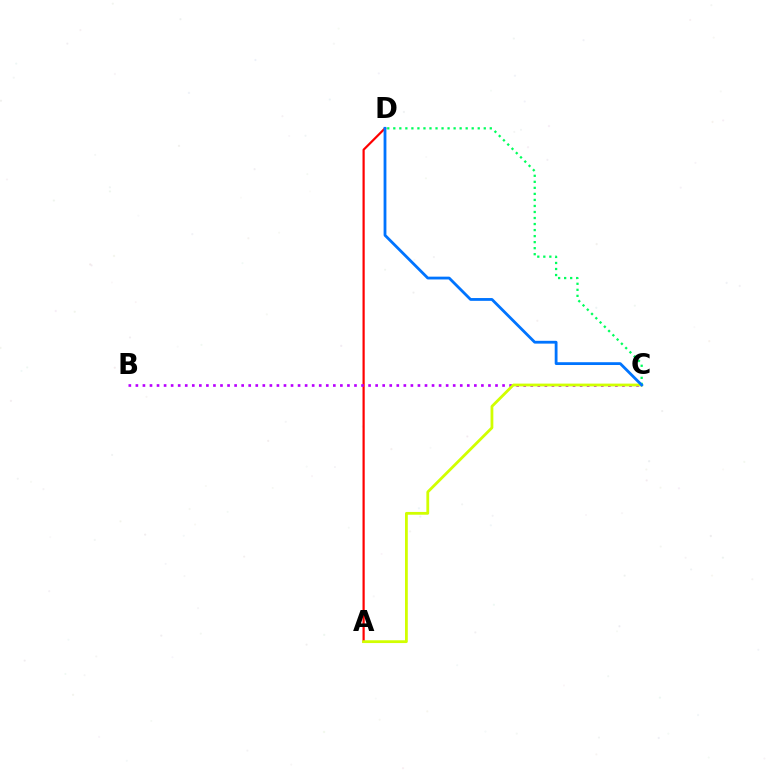{('A', 'D'): [{'color': '#ff0000', 'line_style': 'solid', 'thickness': 1.59}], ('B', 'C'): [{'color': '#b900ff', 'line_style': 'dotted', 'thickness': 1.92}], ('A', 'C'): [{'color': '#d1ff00', 'line_style': 'solid', 'thickness': 2.01}], ('C', 'D'): [{'color': '#00ff5c', 'line_style': 'dotted', 'thickness': 1.64}, {'color': '#0074ff', 'line_style': 'solid', 'thickness': 2.02}]}